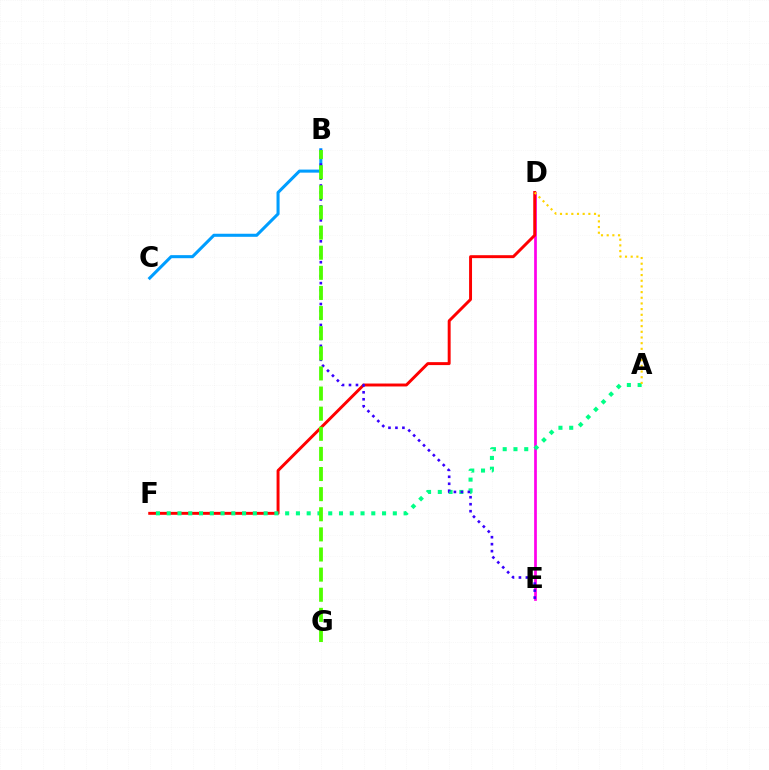{('B', 'C'): [{'color': '#009eff', 'line_style': 'solid', 'thickness': 2.2}], ('D', 'E'): [{'color': '#ff00ed', 'line_style': 'solid', 'thickness': 1.96}], ('D', 'F'): [{'color': '#ff0000', 'line_style': 'solid', 'thickness': 2.12}], ('A', 'F'): [{'color': '#00ff86', 'line_style': 'dotted', 'thickness': 2.93}], ('A', 'D'): [{'color': '#ffd500', 'line_style': 'dotted', 'thickness': 1.54}], ('B', 'E'): [{'color': '#3700ff', 'line_style': 'dotted', 'thickness': 1.89}], ('B', 'G'): [{'color': '#4fff00', 'line_style': 'dashed', 'thickness': 2.73}]}